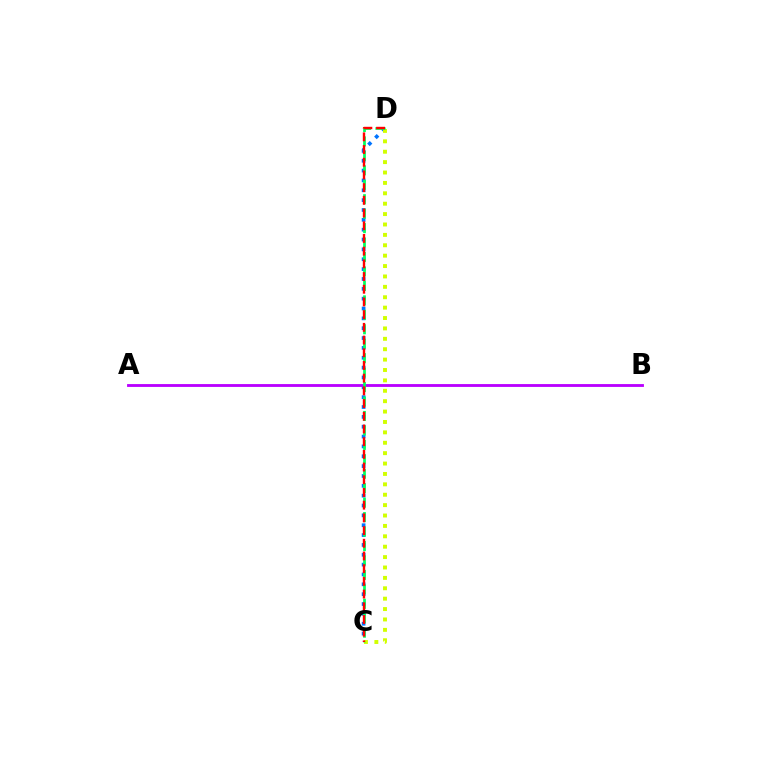{('C', 'D'): [{'color': '#0074ff', 'line_style': 'dotted', 'thickness': 2.68}, {'color': '#d1ff00', 'line_style': 'dotted', 'thickness': 2.82}, {'color': '#00ff5c', 'line_style': 'dashed', 'thickness': 1.96}, {'color': '#ff0000', 'line_style': 'dashed', 'thickness': 1.73}], ('A', 'B'): [{'color': '#b900ff', 'line_style': 'solid', 'thickness': 2.05}]}